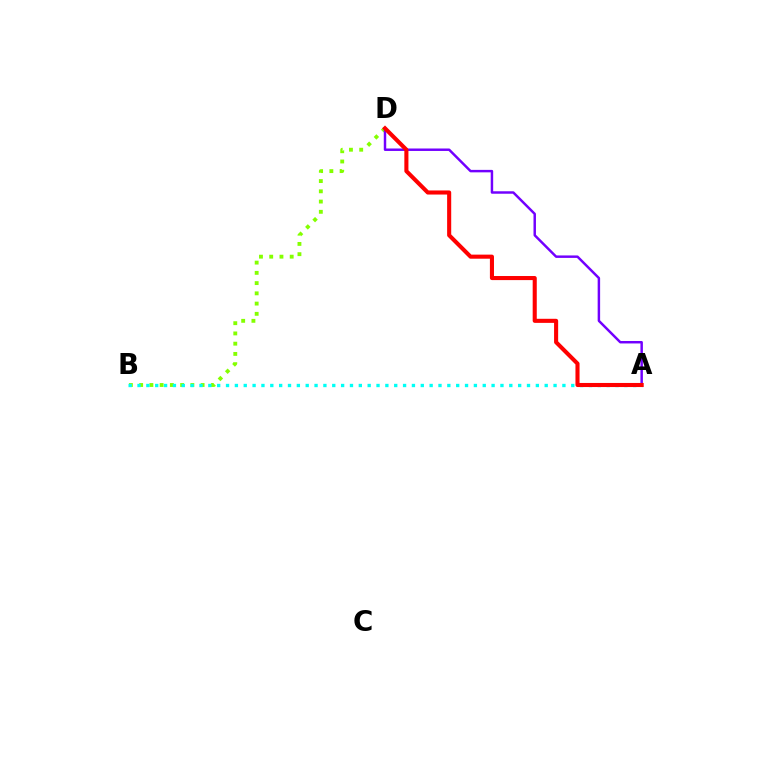{('B', 'D'): [{'color': '#84ff00', 'line_style': 'dotted', 'thickness': 2.78}], ('A', 'B'): [{'color': '#00fff6', 'line_style': 'dotted', 'thickness': 2.41}], ('A', 'D'): [{'color': '#7200ff', 'line_style': 'solid', 'thickness': 1.77}, {'color': '#ff0000', 'line_style': 'solid', 'thickness': 2.94}]}